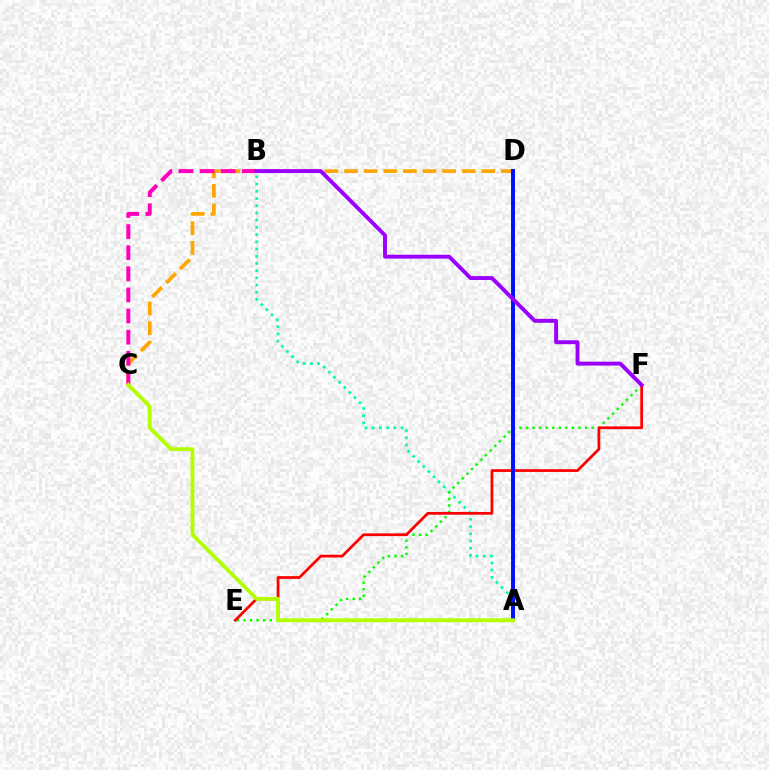{('C', 'D'): [{'color': '#ffa500', 'line_style': 'dashed', 'thickness': 2.66}], ('A', 'B'): [{'color': '#00ff9d', 'line_style': 'dotted', 'thickness': 1.96}], ('E', 'F'): [{'color': '#08ff00', 'line_style': 'dotted', 'thickness': 1.78}, {'color': '#ff0000', 'line_style': 'solid', 'thickness': 1.98}], ('B', 'C'): [{'color': '#ff00bd', 'line_style': 'dashed', 'thickness': 2.87}], ('A', 'D'): [{'color': '#00b5ff', 'line_style': 'solid', 'thickness': 1.87}, {'color': '#0010ff', 'line_style': 'solid', 'thickness': 2.83}], ('A', 'C'): [{'color': '#b3ff00', 'line_style': 'solid', 'thickness': 2.75}], ('B', 'F'): [{'color': '#9b00ff', 'line_style': 'solid', 'thickness': 2.81}]}